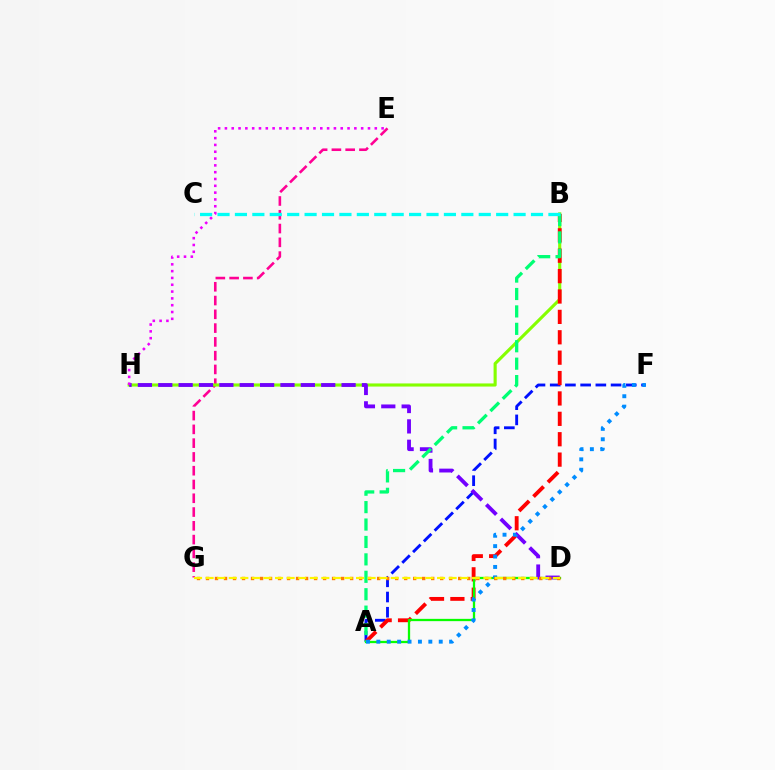{('E', 'G'): [{'color': '#ff0094', 'line_style': 'dashed', 'thickness': 1.87}], ('B', 'H'): [{'color': '#84ff00', 'line_style': 'solid', 'thickness': 2.25}], ('A', 'F'): [{'color': '#0010ff', 'line_style': 'dashed', 'thickness': 2.07}, {'color': '#008cff', 'line_style': 'dotted', 'thickness': 2.83}], ('A', 'B'): [{'color': '#ff0000', 'line_style': 'dashed', 'thickness': 2.77}, {'color': '#00ff74', 'line_style': 'dashed', 'thickness': 2.37}], ('A', 'D'): [{'color': '#08ff00', 'line_style': 'solid', 'thickness': 1.65}], ('D', 'H'): [{'color': '#7200ff', 'line_style': 'dashed', 'thickness': 2.77}], ('E', 'H'): [{'color': '#ee00ff', 'line_style': 'dotted', 'thickness': 1.85}], ('B', 'C'): [{'color': '#00fff6', 'line_style': 'dashed', 'thickness': 2.37}], ('D', 'G'): [{'color': '#ff7c00', 'line_style': 'dotted', 'thickness': 2.45}, {'color': '#fcf500', 'line_style': 'dashed', 'thickness': 1.57}]}